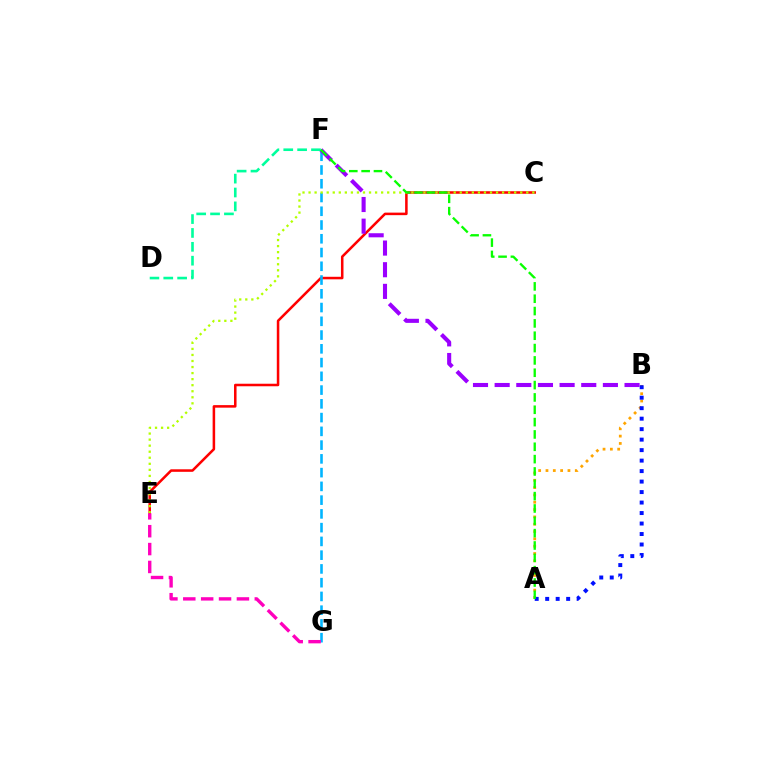{('C', 'E'): [{'color': '#ff0000', 'line_style': 'solid', 'thickness': 1.82}, {'color': '#b3ff00', 'line_style': 'dotted', 'thickness': 1.64}], ('A', 'B'): [{'color': '#ffa500', 'line_style': 'dotted', 'thickness': 1.99}, {'color': '#0010ff', 'line_style': 'dotted', 'thickness': 2.85}], ('F', 'G'): [{'color': '#00b5ff', 'line_style': 'dashed', 'thickness': 1.87}], ('B', 'F'): [{'color': '#9b00ff', 'line_style': 'dashed', 'thickness': 2.94}], ('D', 'F'): [{'color': '#00ff9d', 'line_style': 'dashed', 'thickness': 1.88}], ('A', 'F'): [{'color': '#08ff00', 'line_style': 'dashed', 'thickness': 1.68}], ('E', 'G'): [{'color': '#ff00bd', 'line_style': 'dashed', 'thickness': 2.43}]}